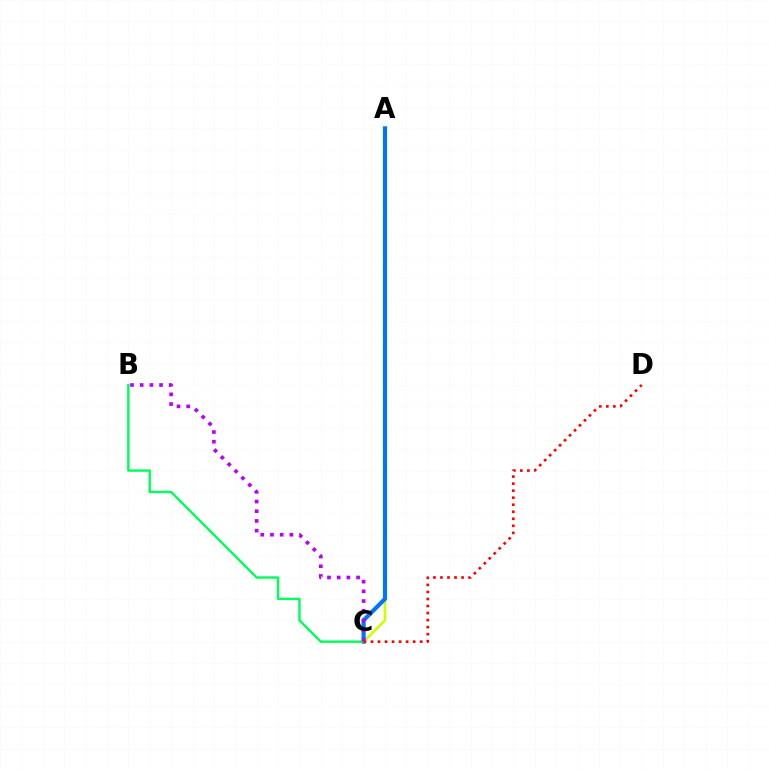{('A', 'C'): [{'color': '#d1ff00', 'line_style': 'solid', 'thickness': 1.91}, {'color': '#0074ff', 'line_style': 'solid', 'thickness': 2.97}], ('B', 'C'): [{'color': '#00ff5c', 'line_style': 'solid', 'thickness': 1.74}, {'color': '#b900ff', 'line_style': 'dotted', 'thickness': 2.63}], ('C', 'D'): [{'color': '#ff0000', 'line_style': 'dotted', 'thickness': 1.91}]}